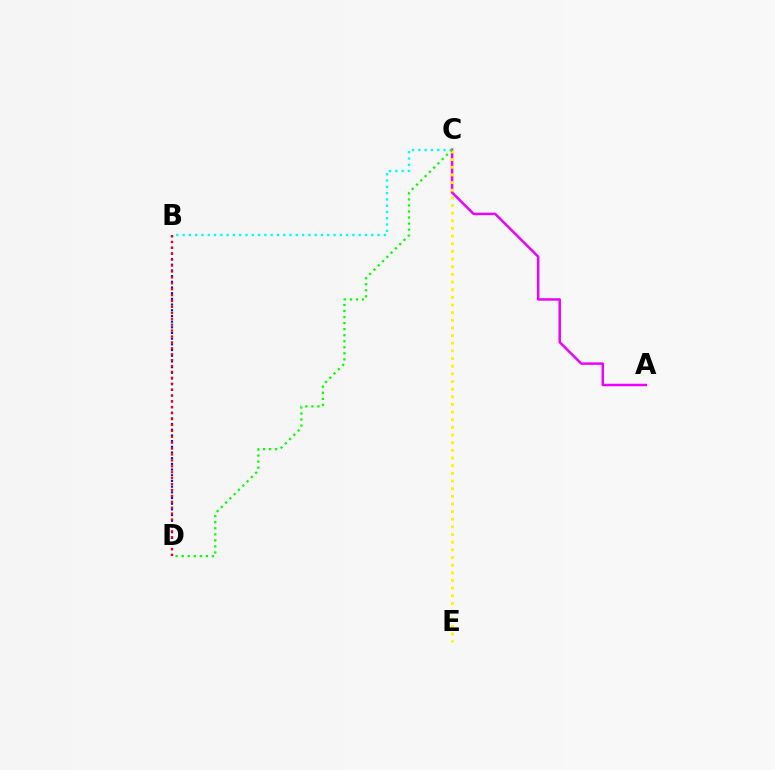{('B', 'C'): [{'color': '#00fff6', 'line_style': 'dotted', 'thickness': 1.71}], ('A', 'C'): [{'color': '#ee00ff', 'line_style': 'solid', 'thickness': 1.79}], ('C', 'E'): [{'color': '#fcf500', 'line_style': 'dotted', 'thickness': 2.08}], ('B', 'D'): [{'color': '#0010ff', 'line_style': 'dotted', 'thickness': 1.55}, {'color': '#ff0000', 'line_style': 'dotted', 'thickness': 1.6}], ('C', 'D'): [{'color': '#08ff00', 'line_style': 'dotted', 'thickness': 1.64}]}